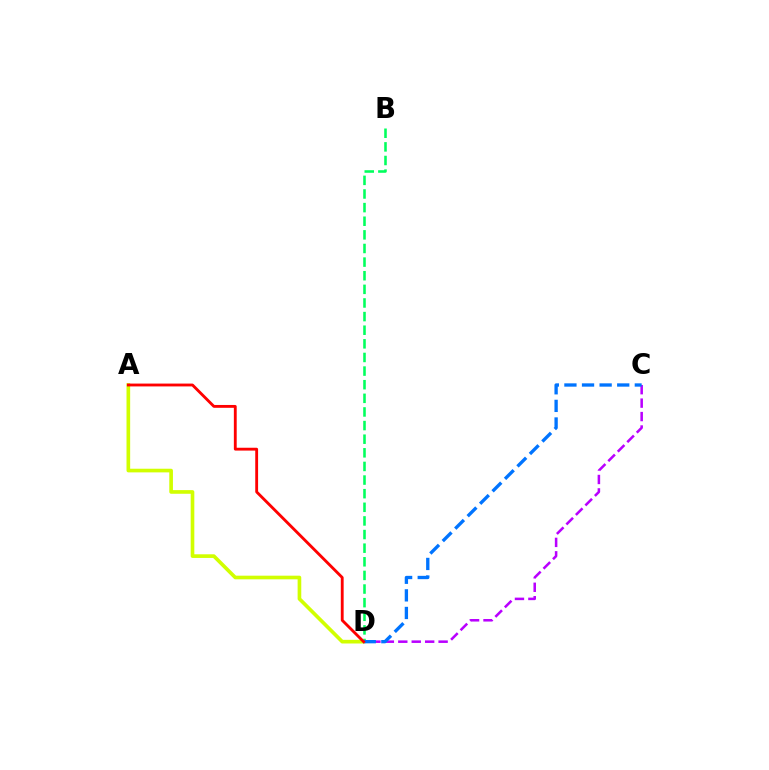{('B', 'D'): [{'color': '#00ff5c', 'line_style': 'dashed', 'thickness': 1.85}], ('C', 'D'): [{'color': '#b900ff', 'line_style': 'dashed', 'thickness': 1.83}, {'color': '#0074ff', 'line_style': 'dashed', 'thickness': 2.39}], ('A', 'D'): [{'color': '#d1ff00', 'line_style': 'solid', 'thickness': 2.63}, {'color': '#ff0000', 'line_style': 'solid', 'thickness': 2.05}]}